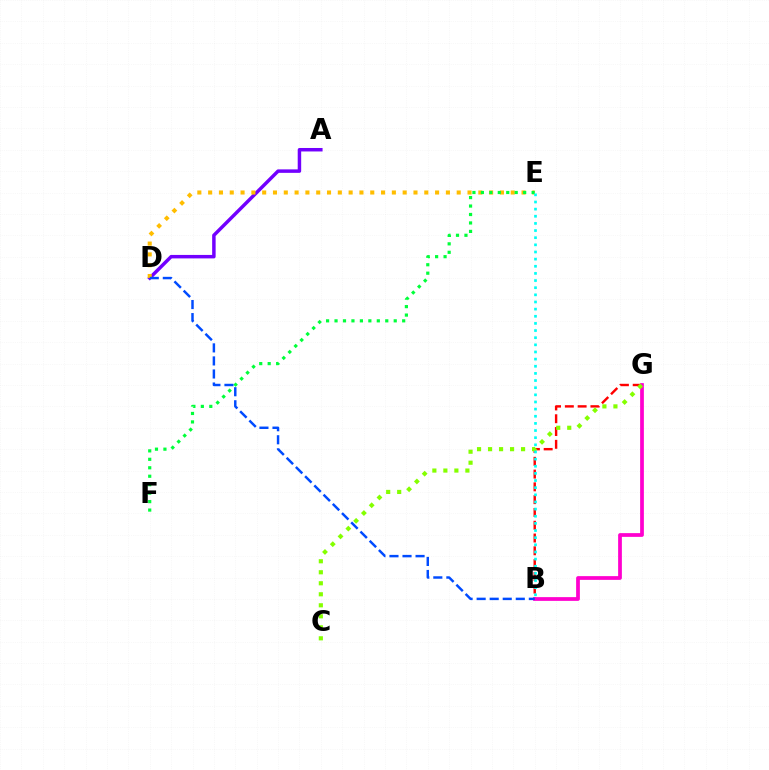{('B', 'G'): [{'color': '#ff0000', 'line_style': 'dashed', 'thickness': 1.74}, {'color': '#ff00cf', 'line_style': 'solid', 'thickness': 2.69}], ('A', 'D'): [{'color': '#7200ff', 'line_style': 'solid', 'thickness': 2.5}], ('D', 'E'): [{'color': '#ffbd00', 'line_style': 'dotted', 'thickness': 2.94}], ('E', 'F'): [{'color': '#00ff39', 'line_style': 'dotted', 'thickness': 2.3}], ('B', 'D'): [{'color': '#004bff', 'line_style': 'dashed', 'thickness': 1.77}], ('C', 'G'): [{'color': '#84ff00', 'line_style': 'dotted', 'thickness': 2.99}], ('B', 'E'): [{'color': '#00fff6', 'line_style': 'dotted', 'thickness': 1.94}]}